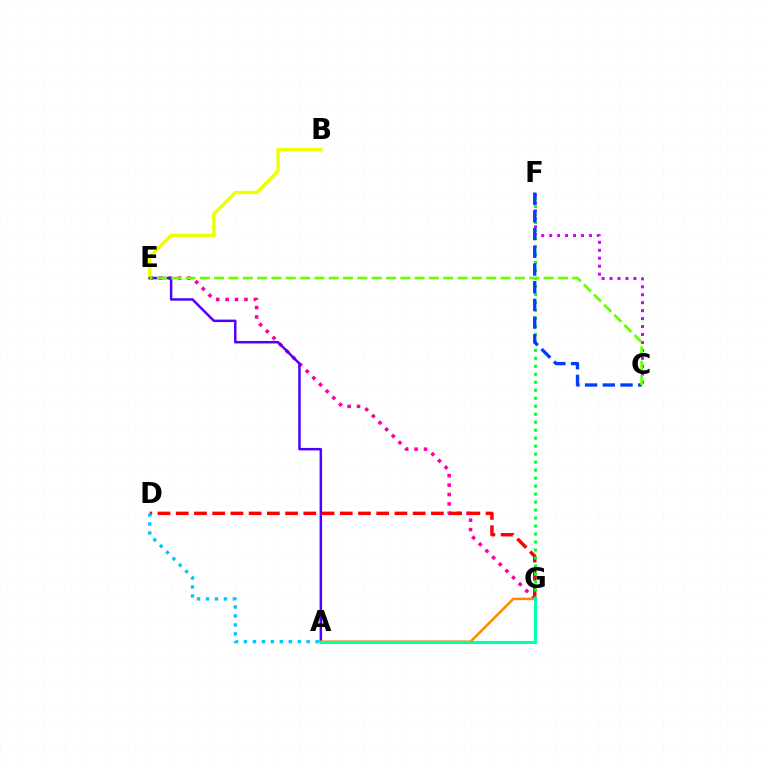{('E', 'G'): [{'color': '#ff00a0', 'line_style': 'dotted', 'thickness': 2.56}], ('B', 'E'): [{'color': '#eeff00', 'line_style': 'solid', 'thickness': 2.43}], ('A', 'E'): [{'color': '#4f00ff', 'line_style': 'solid', 'thickness': 1.79}], ('D', 'G'): [{'color': '#ff0000', 'line_style': 'dashed', 'thickness': 2.48}], ('C', 'F'): [{'color': '#d600ff', 'line_style': 'dotted', 'thickness': 2.16}, {'color': '#003fff', 'line_style': 'dashed', 'thickness': 2.41}], ('A', 'D'): [{'color': '#00c7ff', 'line_style': 'dotted', 'thickness': 2.44}], ('F', 'G'): [{'color': '#00ff27', 'line_style': 'dotted', 'thickness': 2.17}], ('A', 'G'): [{'color': '#ff8800', 'line_style': 'solid', 'thickness': 1.8}, {'color': '#00ffaf', 'line_style': 'solid', 'thickness': 2.22}], ('C', 'E'): [{'color': '#66ff00', 'line_style': 'dashed', 'thickness': 1.95}]}